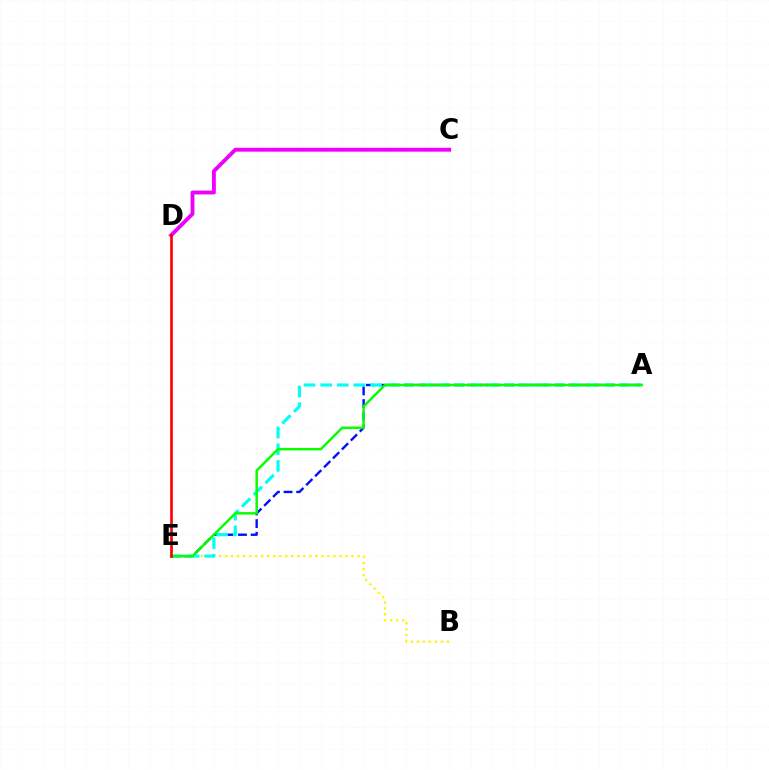{('A', 'E'): [{'color': '#0010ff', 'line_style': 'dashed', 'thickness': 1.72}, {'color': '#00fff6', 'line_style': 'dashed', 'thickness': 2.26}, {'color': '#08ff00', 'line_style': 'solid', 'thickness': 1.78}], ('B', 'E'): [{'color': '#fcf500', 'line_style': 'dotted', 'thickness': 1.64}], ('C', 'D'): [{'color': '#ee00ff', 'line_style': 'solid', 'thickness': 2.78}], ('D', 'E'): [{'color': '#ff0000', 'line_style': 'solid', 'thickness': 1.91}]}